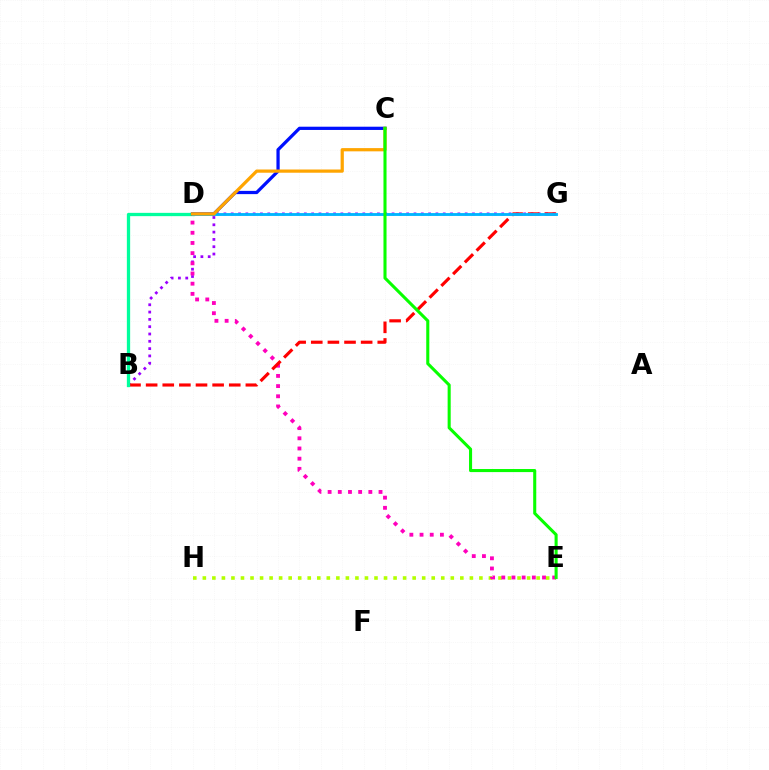{('B', 'G'): [{'color': '#9b00ff', 'line_style': 'dotted', 'thickness': 1.99}, {'color': '#ff0000', 'line_style': 'dashed', 'thickness': 2.26}], ('E', 'H'): [{'color': '#b3ff00', 'line_style': 'dotted', 'thickness': 2.59}], ('D', 'E'): [{'color': '#ff00bd', 'line_style': 'dotted', 'thickness': 2.77}], ('B', 'D'): [{'color': '#00ff9d', 'line_style': 'solid', 'thickness': 2.37}], ('C', 'D'): [{'color': '#0010ff', 'line_style': 'solid', 'thickness': 2.34}, {'color': '#ffa500', 'line_style': 'solid', 'thickness': 2.32}], ('D', 'G'): [{'color': '#00b5ff', 'line_style': 'solid', 'thickness': 2.06}], ('C', 'E'): [{'color': '#08ff00', 'line_style': 'solid', 'thickness': 2.21}]}